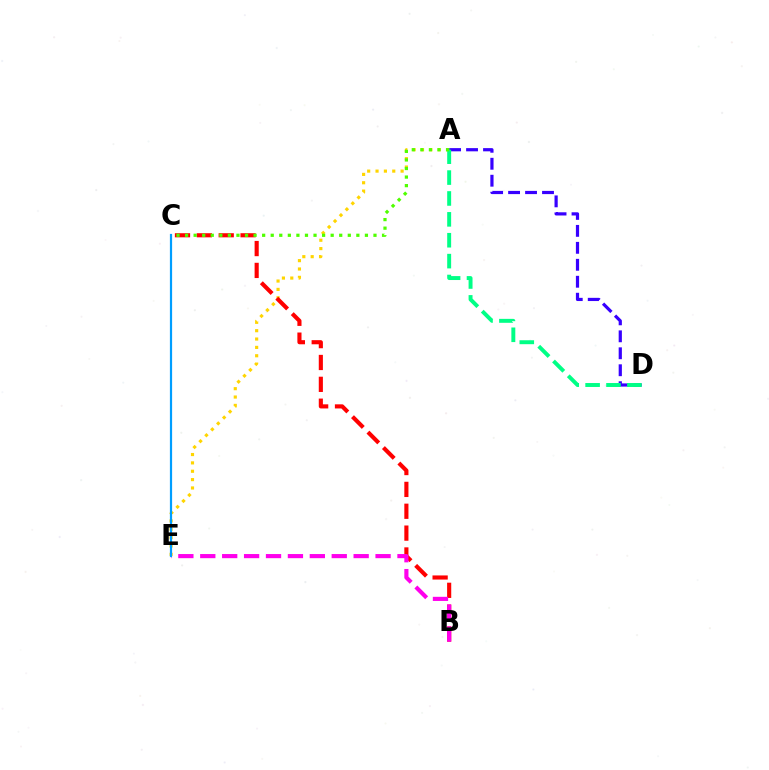{('A', 'E'): [{'color': '#ffd500', 'line_style': 'dotted', 'thickness': 2.27}], ('B', 'C'): [{'color': '#ff0000', 'line_style': 'dashed', 'thickness': 2.97}], ('B', 'E'): [{'color': '#ff00ed', 'line_style': 'dashed', 'thickness': 2.98}], ('A', 'D'): [{'color': '#3700ff', 'line_style': 'dashed', 'thickness': 2.3}, {'color': '#00ff86', 'line_style': 'dashed', 'thickness': 2.84}], ('A', 'C'): [{'color': '#4fff00', 'line_style': 'dotted', 'thickness': 2.33}], ('C', 'E'): [{'color': '#009eff', 'line_style': 'solid', 'thickness': 1.59}]}